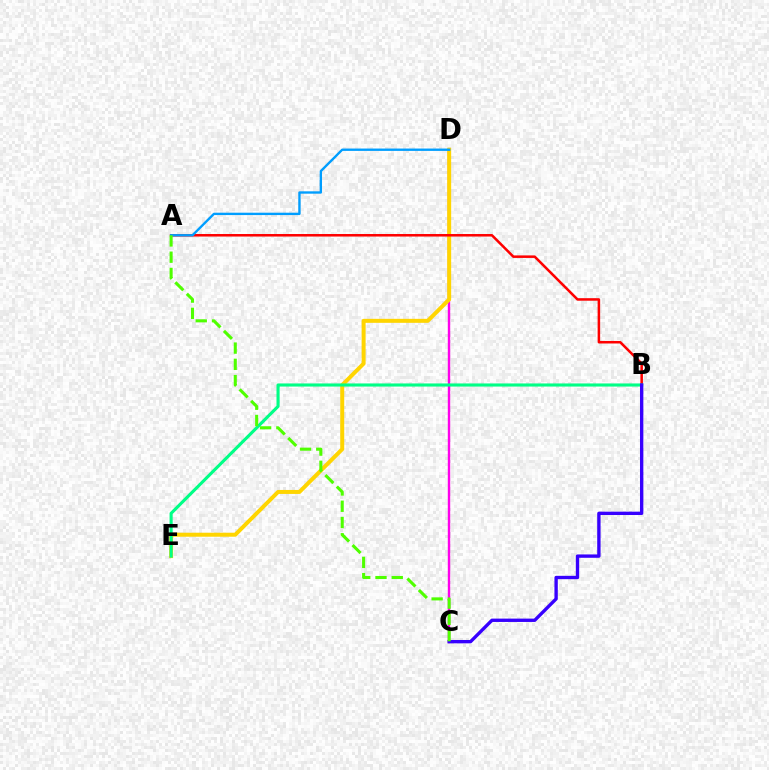{('C', 'D'): [{'color': '#ff00ed', 'line_style': 'solid', 'thickness': 1.73}], ('D', 'E'): [{'color': '#ffd500', 'line_style': 'solid', 'thickness': 2.87}], ('A', 'B'): [{'color': '#ff0000', 'line_style': 'solid', 'thickness': 1.82}], ('A', 'D'): [{'color': '#009eff', 'line_style': 'solid', 'thickness': 1.7}], ('B', 'E'): [{'color': '#00ff86', 'line_style': 'solid', 'thickness': 2.24}], ('B', 'C'): [{'color': '#3700ff', 'line_style': 'solid', 'thickness': 2.41}], ('A', 'C'): [{'color': '#4fff00', 'line_style': 'dashed', 'thickness': 2.21}]}